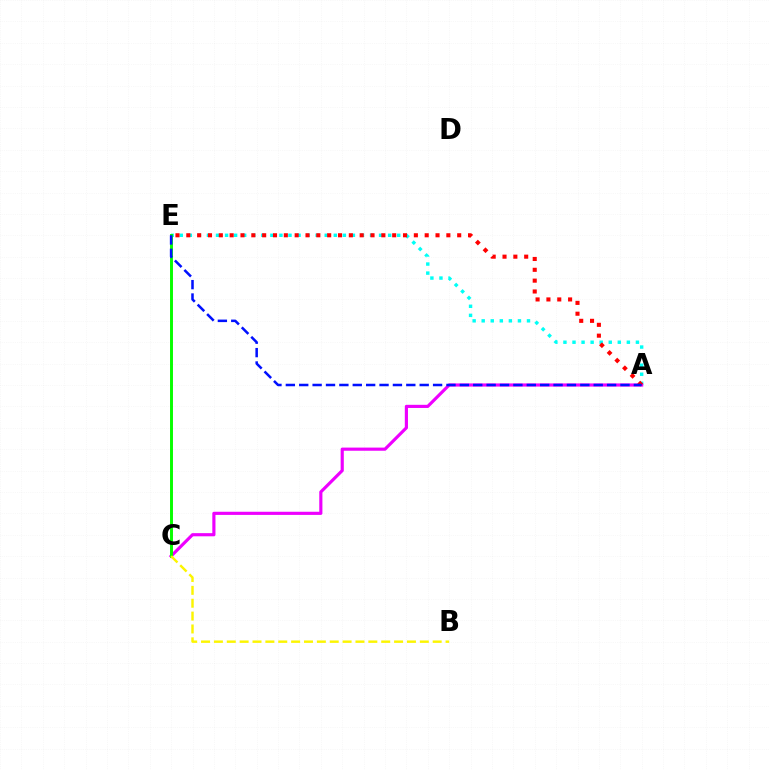{('A', 'E'): [{'color': '#00fff6', 'line_style': 'dotted', 'thickness': 2.46}, {'color': '#ff0000', 'line_style': 'dotted', 'thickness': 2.94}, {'color': '#0010ff', 'line_style': 'dashed', 'thickness': 1.82}], ('A', 'C'): [{'color': '#ee00ff', 'line_style': 'solid', 'thickness': 2.27}], ('C', 'E'): [{'color': '#08ff00', 'line_style': 'solid', 'thickness': 2.12}], ('B', 'C'): [{'color': '#fcf500', 'line_style': 'dashed', 'thickness': 1.75}]}